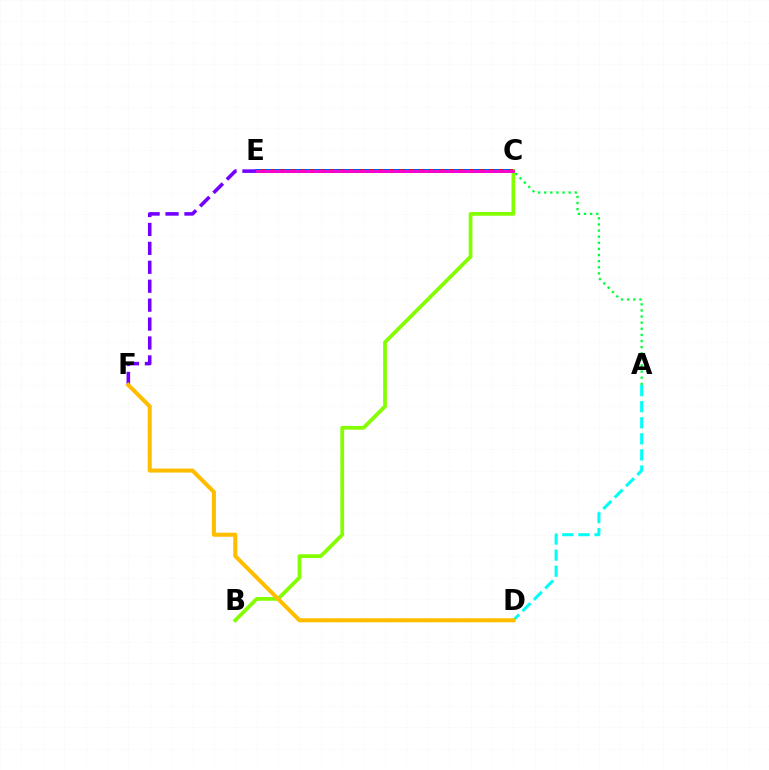{('C', 'E'): [{'color': '#004bff', 'line_style': 'solid', 'thickness': 2.81}, {'color': '#ff0000', 'line_style': 'dotted', 'thickness': 2.7}, {'color': '#ff00cf', 'line_style': 'solid', 'thickness': 2.03}], ('E', 'F'): [{'color': '#7200ff', 'line_style': 'dashed', 'thickness': 2.57}], ('B', 'C'): [{'color': '#84ff00', 'line_style': 'solid', 'thickness': 2.71}], ('A', 'D'): [{'color': '#00fff6', 'line_style': 'dashed', 'thickness': 2.18}], ('A', 'E'): [{'color': '#00ff39', 'line_style': 'dotted', 'thickness': 1.66}], ('D', 'F'): [{'color': '#ffbd00', 'line_style': 'solid', 'thickness': 2.92}]}